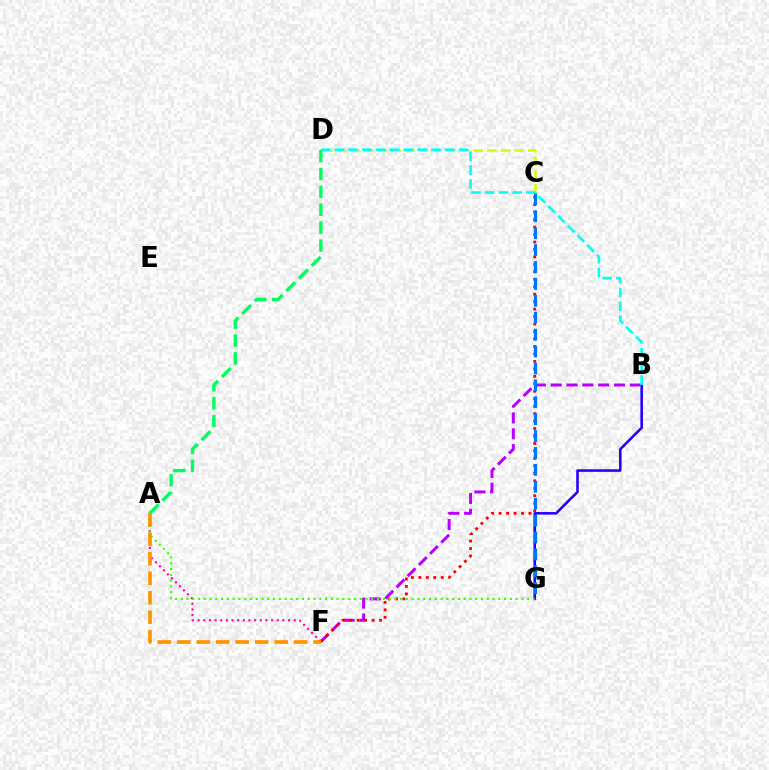{('C', 'D'): [{'color': '#d1ff00', 'line_style': 'dashed', 'thickness': 1.85}], ('B', 'G'): [{'color': '#2500ff', 'line_style': 'solid', 'thickness': 1.85}], ('B', 'F'): [{'color': '#b900ff', 'line_style': 'dashed', 'thickness': 2.15}], ('B', 'D'): [{'color': '#00fff6', 'line_style': 'dashed', 'thickness': 1.87}], ('C', 'F'): [{'color': '#ff0000', 'line_style': 'dotted', 'thickness': 2.03}], ('A', 'F'): [{'color': '#ff00ac', 'line_style': 'dotted', 'thickness': 1.54}, {'color': '#ff9400', 'line_style': 'dashed', 'thickness': 2.65}], ('A', 'G'): [{'color': '#3dff00', 'line_style': 'dotted', 'thickness': 1.57}], ('C', 'G'): [{'color': '#0074ff', 'line_style': 'dashed', 'thickness': 2.3}], ('A', 'D'): [{'color': '#00ff5c', 'line_style': 'dashed', 'thickness': 2.43}]}